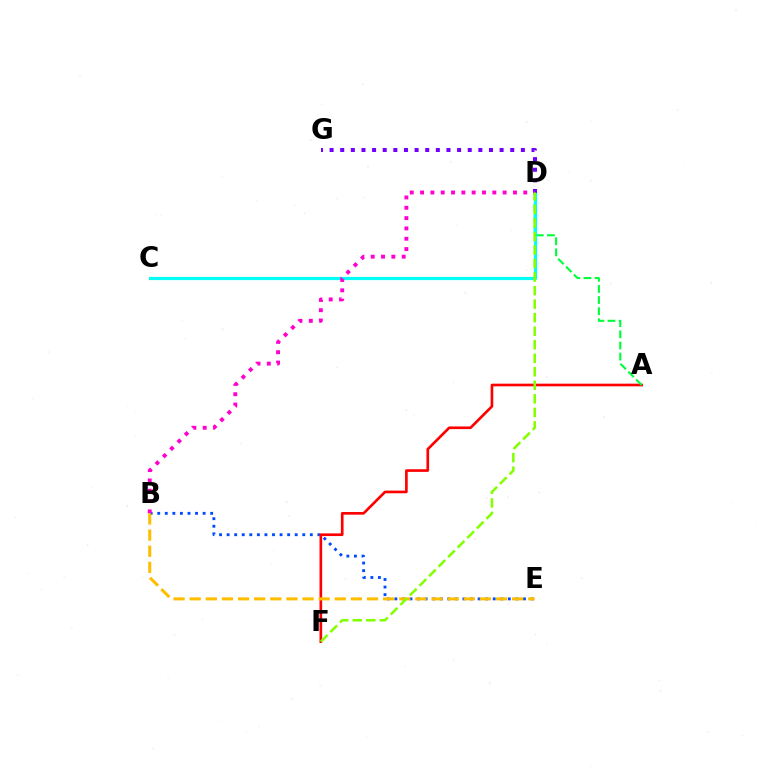{('B', 'E'): [{'color': '#004bff', 'line_style': 'dotted', 'thickness': 2.06}, {'color': '#ffbd00', 'line_style': 'dashed', 'thickness': 2.19}], ('A', 'F'): [{'color': '#ff0000', 'line_style': 'solid', 'thickness': 1.91}], ('A', 'D'): [{'color': '#00ff39', 'line_style': 'dashed', 'thickness': 1.51}], ('C', 'D'): [{'color': '#00fff6', 'line_style': 'solid', 'thickness': 2.3}], ('D', 'G'): [{'color': '#7200ff', 'line_style': 'dotted', 'thickness': 2.89}], ('B', 'D'): [{'color': '#ff00cf', 'line_style': 'dotted', 'thickness': 2.8}], ('D', 'F'): [{'color': '#84ff00', 'line_style': 'dashed', 'thickness': 1.84}]}